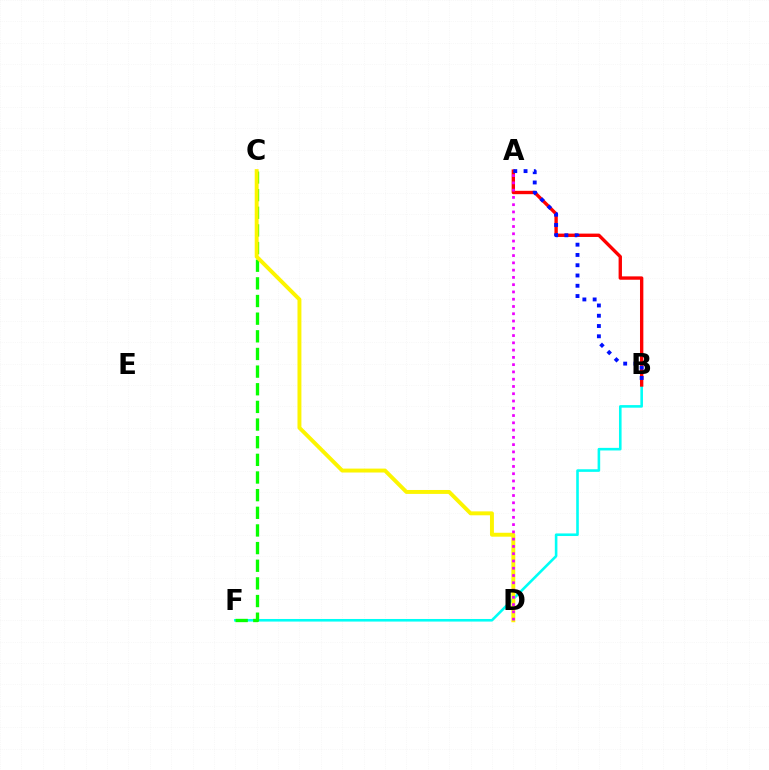{('B', 'F'): [{'color': '#00fff6', 'line_style': 'solid', 'thickness': 1.87}], ('A', 'B'): [{'color': '#ff0000', 'line_style': 'solid', 'thickness': 2.42}, {'color': '#0010ff', 'line_style': 'dotted', 'thickness': 2.79}], ('C', 'F'): [{'color': '#08ff00', 'line_style': 'dashed', 'thickness': 2.4}], ('C', 'D'): [{'color': '#fcf500', 'line_style': 'solid', 'thickness': 2.82}], ('A', 'D'): [{'color': '#ee00ff', 'line_style': 'dotted', 'thickness': 1.98}]}